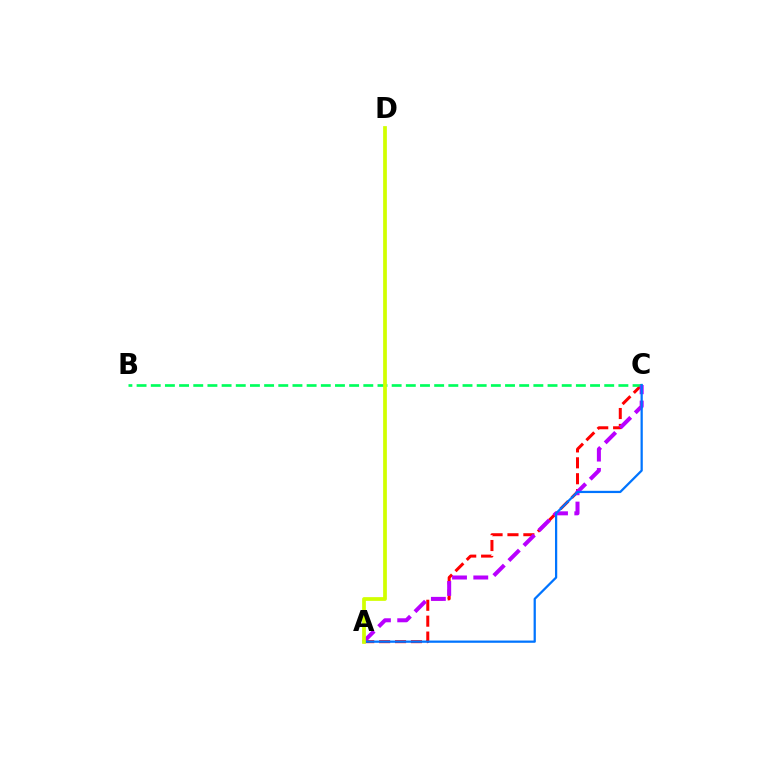{('A', 'C'): [{'color': '#ff0000', 'line_style': 'dashed', 'thickness': 2.16}, {'color': '#b900ff', 'line_style': 'dashed', 'thickness': 2.89}, {'color': '#0074ff', 'line_style': 'solid', 'thickness': 1.62}], ('B', 'C'): [{'color': '#00ff5c', 'line_style': 'dashed', 'thickness': 1.93}], ('A', 'D'): [{'color': '#d1ff00', 'line_style': 'solid', 'thickness': 2.69}]}